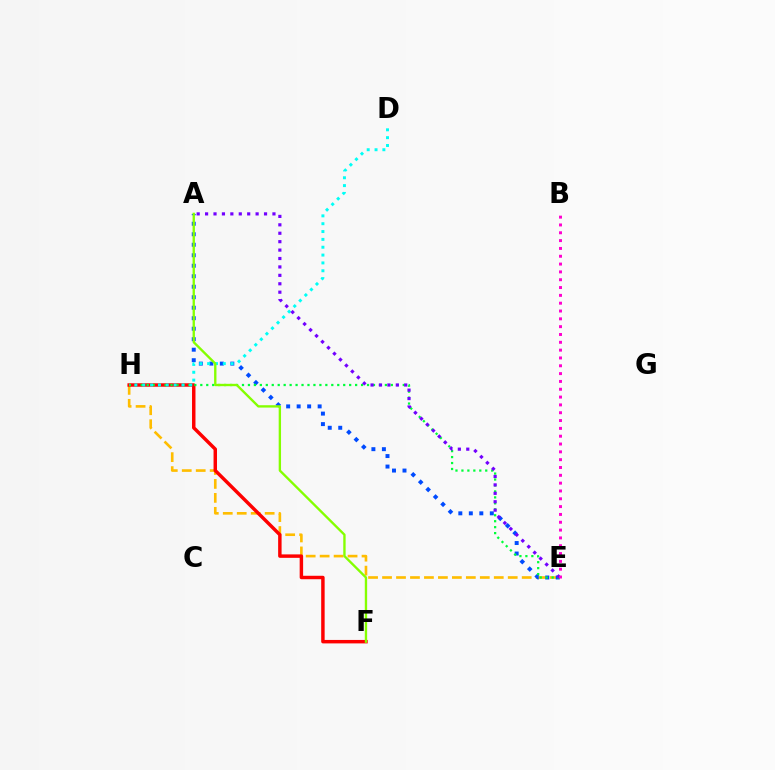{('E', 'H'): [{'color': '#ffbd00', 'line_style': 'dashed', 'thickness': 1.9}, {'color': '#00ff39', 'line_style': 'dotted', 'thickness': 1.62}], ('A', 'E'): [{'color': '#004bff', 'line_style': 'dotted', 'thickness': 2.85}, {'color': '#7200ff', 'line_style': 'dotted', 'thickness': 2.29}], ('F', 'H'): [{'color': '#ff0000', 'line_style': 'solid', 'thickness': 2.49}], ('D', 'H'): [{'color': '#00fff6', 'line_style': 'dotted', 'thickness': 2.13}], ('A', 'F'): [{'color': '#84ff00', 'line_style': 'solid', 'thickness': 1.7}], ('B', 'E'): [{'color': '#ff00cf', 'line_style': 'dotted', 'thickness': 2.13}]}